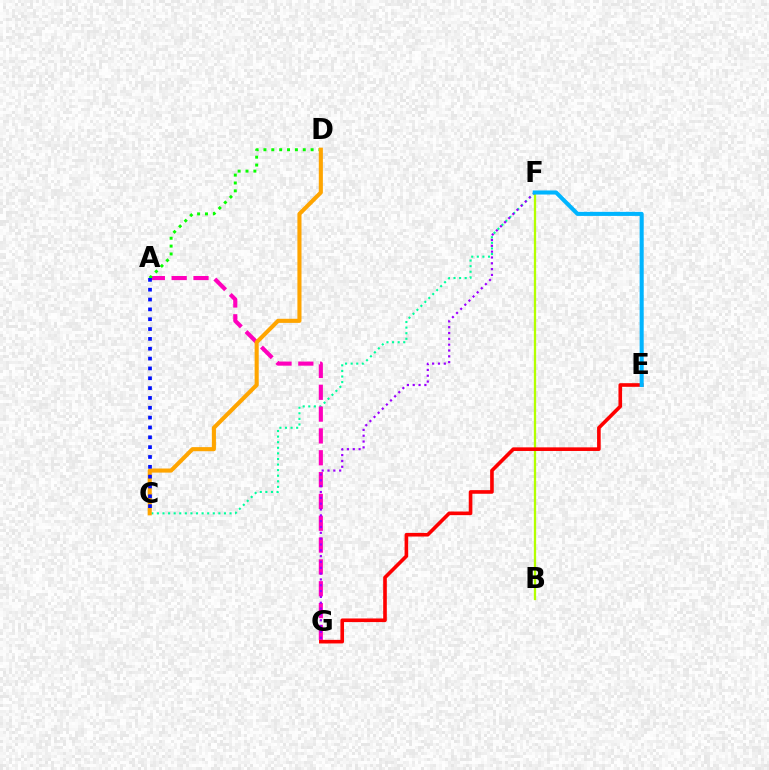{('B', 'F'): [{'color': '#b3ff00', 'line_style': 'solid', 'thickness': 1.65}], ('E', 'G'): [{'color': '#ff0000', 'line_style': 'solid', 'thickness': 2.61}], ('C', 'F'): [{'color': '#00ff9d', 'line_style': 'dotted', 'thickness': 1.52}], ('A', 'G'): [{'color': '#ff00bd', 'line_style': 'dashed', 'thickness': 2.97}], ('A', 'D'): [{'color': '#08ff00', 'line_style': 'dotted', 'thickness': 2.14}], ('F', 'G'): [{'color': '#9b00ff', 'line_style': 'dotted', 'thickness': 1.58}], ('C', 'D'): [{'color': '#ffa500', 'line_style': 'solid', 'thickness': 2.94}], ('E', 'F'): [{'color': '#00b5ff', 'line_style': 'solid', 'thickness': 2.93}], ('A', 'C'): [{'color': '#0010ff', 'line_style': 'dotted', 'thickness': 2.67}]}